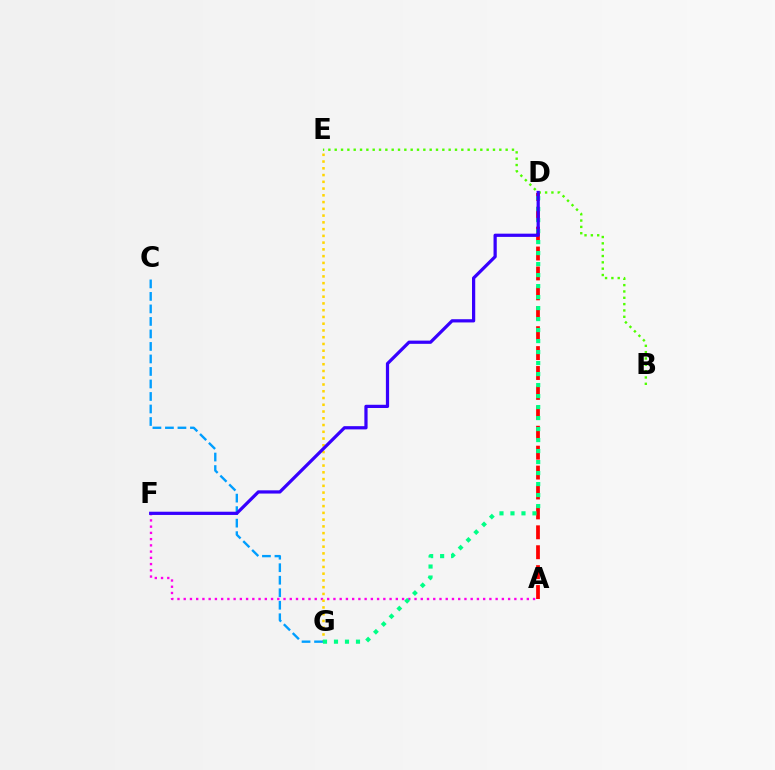{('A', 'F'): [{'color': '#ff00ed', 'line_style': 'dotted', 'thickness': 1.69}], ('B', 'E'): [{'color': '#4fff00', 'line_style': 'dotted', 'thickness': 1.72}], ('A', 'D'): [{'color': '#ff0000', 'line_style': 'dashed', 'thickness': 2.71}], ('E', 'G'): [{'color': '#ffd500', 'line_style': 'dotted', 'thickness': 1.84}], ('D', 'G'): [{'color': '#00ff86', 'line_style': 'dotted', 'thickness': 2.99}], ('C', 'G'): [{'color': '#009eff', 'line_style': 'dashed', 'thickness': 1.7}], ('D', 'F'): [{'color': '#3700ff', 'line_style': 'solid', 'thickness': 2.32}]}